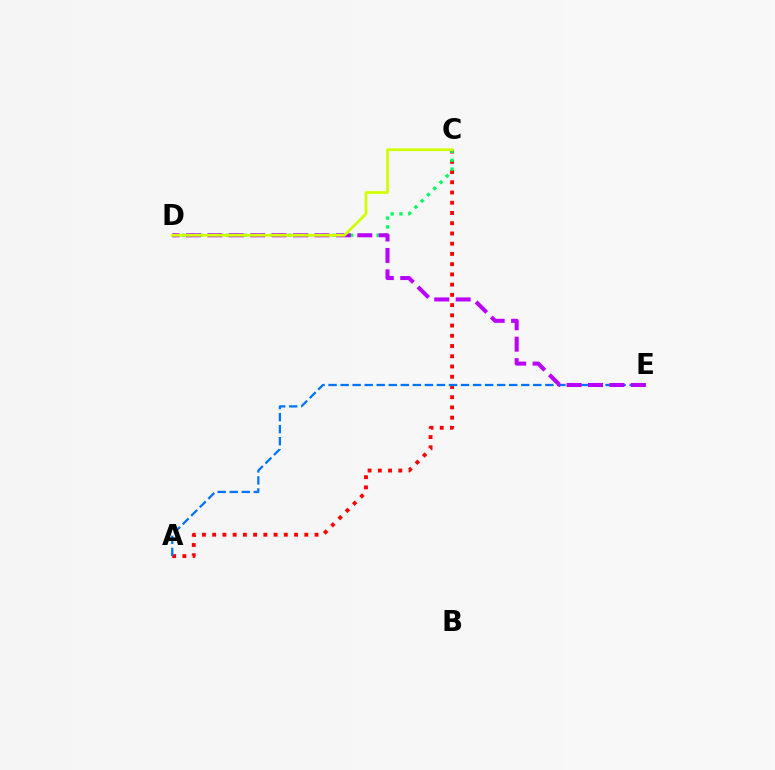{('A', 'C'): [{'color': '#ff0000', 'line_style': 'dotted', 'thickness': 2.78}], ('A', 'E'): [{'color': '#0074ff', 'line_style': 'dashed', 'thickness': 1.64}], ('C', 'D'): [{'color': '#00ff5c', 'line_style': 'dotted', 'thickness': 2.4}, {'color': '#d1ff00', 'line_style': 'solid', 'thickness': 1.99}], ('D', 'E'): [{'color': '#b900ff', 'line_style': 'dashed', 'thickness': 2.91}]}